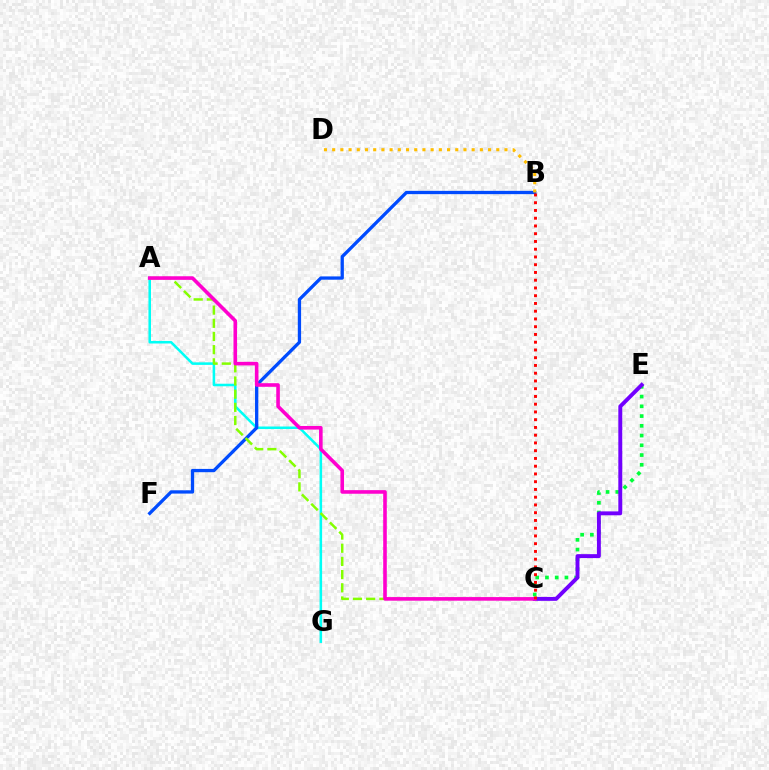{('A', 'G'): [{'color': '#00fff6', 'line_style': 'solid', 'thickness': 1.83}], ('B', 'F'): [{'color': '#004bff', 'line_style': 'solid', 'thickness': 2.37}], ('A', 'C'): [{'color': '#84ff00', 'line_style': 'dashed', 'thickness': 1.79}, {'color': '#ff00cf', 'line_style': 'solid', 'thickness': 2.59}], ('C', 'E'): [{'color': '#00ff39', 'line_style': 'dotted', 'thickness': 2.65}, {'color': '#7200ff', 'line_style': 'solid', 'thickness': 2.82}], ('B', 'D'): [{'color': '#ffbd00', 'line_style': 'dotted', 'thickness': 2.23}], ('B', 'C'): [{'color': '#ff0000', 'line_style': 'dotted', 'thickness': 2.11}]}